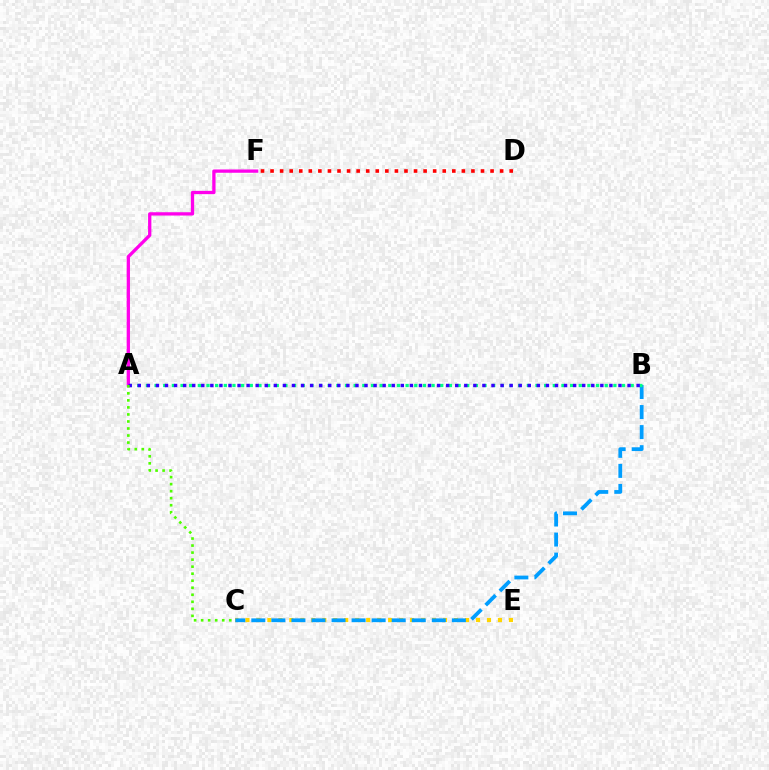{('D', 'F'): [{'color': '#ff0000', 'line_style': 'dotted', 'thickness': 2.6}], ('C', 'E'): [{'color': '#ffd500', 'line_style': 'dotted', 'thickness': 2.98}], ('B', 'C'): [{'color': '#009eff', 'line_style': 'dashed', 'thickness': 2.72}], ('A', 'B'): [{'color': '#00ff86', 'line_style': 'dotted', 'thickness': 2.35}, {'color': '#3700ff', 'line_style': 'dotted', 'thickness': 2.46}], ('A', 'F'): [{'color': '#ff00ed', 'line_style': 'solid', 'thickness': 2.37}], ('A', 'C'): [{'color': '#4fff00', 'line_style': 'dotted', 'thickness': 1.91}]}